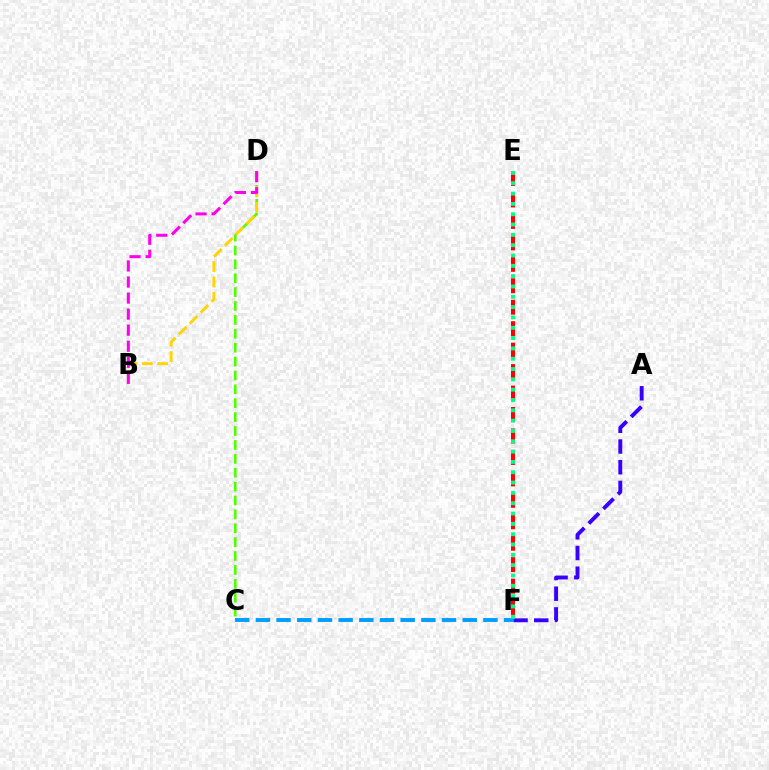{('C', 'D'): [{'color': '#4fff00', 'line_style': 'dashed', 'thickness': 1.89}], ('C', 'F'): [{'color': '#009eff', 'line_style': 'dashed', 'thickness': 2.81}], ('E', 'F'): [{'color': '#ff0000', 'line_style': 'dashed', 'thickness': 2.91}, {'color': '#00ff86', 'line_style': 'dotted', 'thickness': 2.8}], ('A', 'F'): [{'color': '#3700ff', 'line_style': 'dashed', 'thickness': 2.81}], ('B', 'D'): [{'color': '#ffd500', 'line_style': 'dashed', 'thickness': 2.09}, {'color': '#ff00ed', 'line_style': 'dashed', 'thickness': 2.18}]}